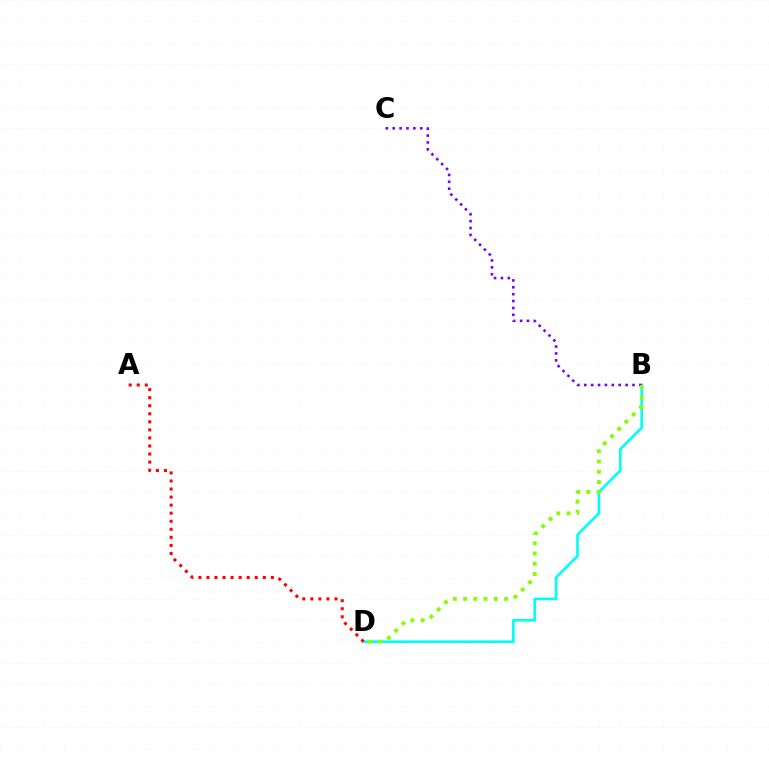{('B', 'D'): [{'color': '#00fff6', 'line_style': 'solid', 'thickness': 1.9}, {'color': '#84ff00', 'line_style': 'dotted', 'thickness': 2.79}], ('B', 'C'): [{'color': '#7200ff', 'line_style': 'dotted', 'thickness': 1.87}], ('A', 'D'): [{'color': '#ff0000', 'line_style': 'dotted', 'thickness': 2.19}]}